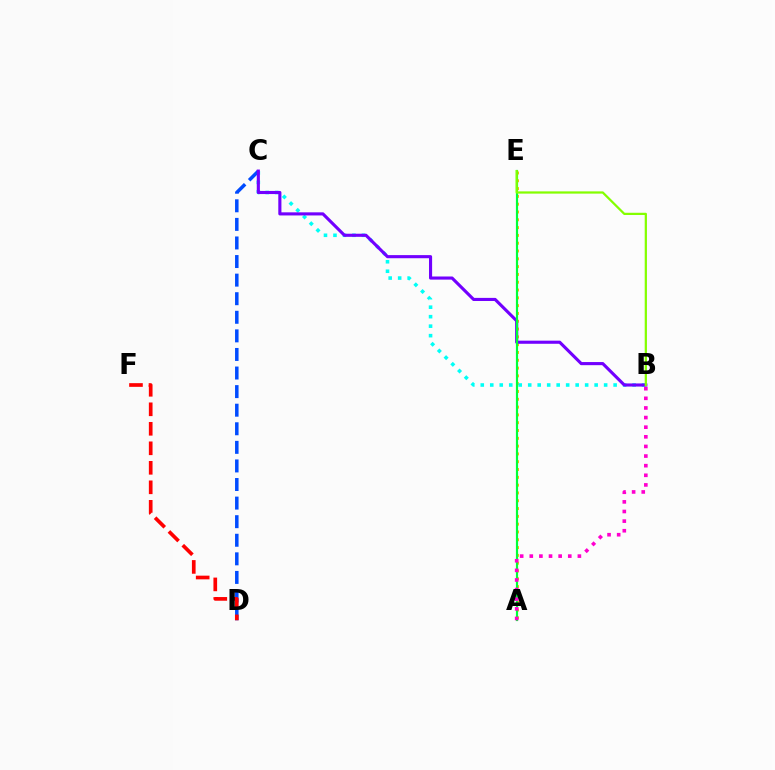{('A', 'E'): [{'color': '#ffbd00', 'line_style': 'dotted', 'thickness': 2.12}, {'color': '#00ff39', 'line_style': 'solid', 'thickness': 1.57}], ('B', 'C'): [{'color': '#00fff6', 'line_style': 'dotted', 'thickness': 2.58}, {'color': '#7200ff', 'line_style': 'solid', 'thickness': 2.24}], ('C', 'D'): [{'color': '#004bff', 'line_style': 'dashed', 'thickness': 2.52}], ('A', 'B'): [{'color': '#ff00cf', 'line_style': 'dotted', 'thickness': 2.61}], ('B', 'E'): [{'color': '#84ff00', 'line_style': 'solid', 'thickness': 1.61}], ('D', 'F'): [{'color': '#ff0000', 'line_style': 'dashed', 'thickness': 2.65}]}